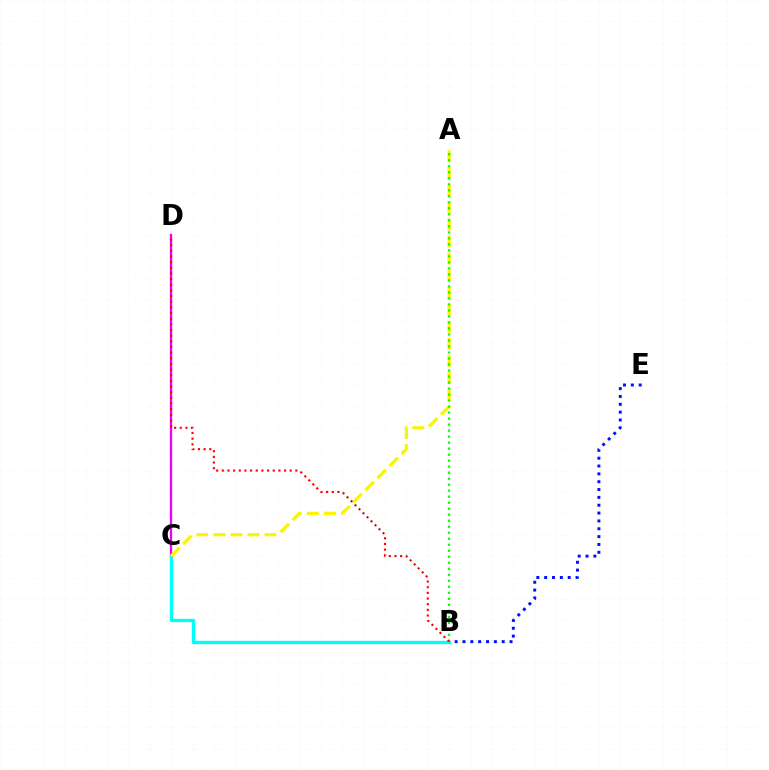{('C', 'D'): [{'color': '#ee00ff', 'line_style': 'solid', 'thickness': 1.66}], ('B', 'E'): [{'color': '#0010ff', 'line_style': 'dotted', 'thickness': 2.13}], ('B', 'C'): [{'color': '#00fff6', 'line_style': 'solid', 'thickness': 2.42}], ('A', 'C'): [{'color': '#fcf500', 'line_style': 'dashed', 'thickness': 2.32}], ('A', 'B'): [{'color': '#08ff00', 'line_style': 'dotted', 'thickness': 1.63}], ('B', 'D'): [{'color': '#ff0000', 'line_style': 'dotted', 'thickness': 1.54}]}